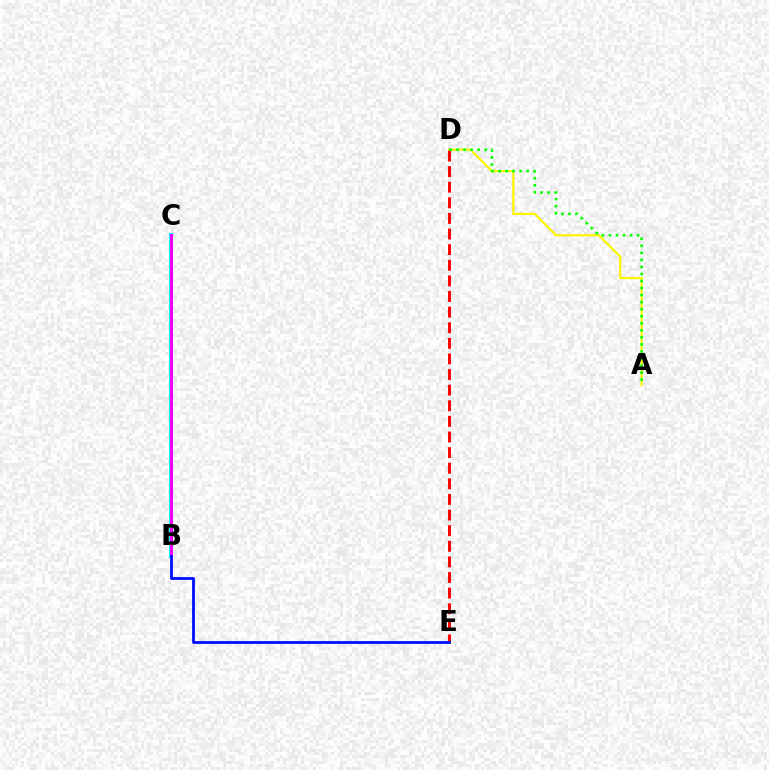{('A', 'D'): [{'color': '#fcf500', 'line_style': 'solid', 'thickness': 1.58}, {'color': '#08ff00', 'line_style': 'dotted', 'thickness': 1.91}], ('B', 'C'): [{'color': '#00fff6', 'line_style': 'solid', 'thickness': 2.95}, {'color': '#ee00ff', 'line_style': 'solid', 'thickness': 2.18}], ('D', 'E'): [{'color': '#ff0000', 'line_style': 'dashed', 'thickness': 2.12}], ('B', 'E'): [{'color': '#0010ff', 'line_style': 'solid', 'thickness': 2.02}]}